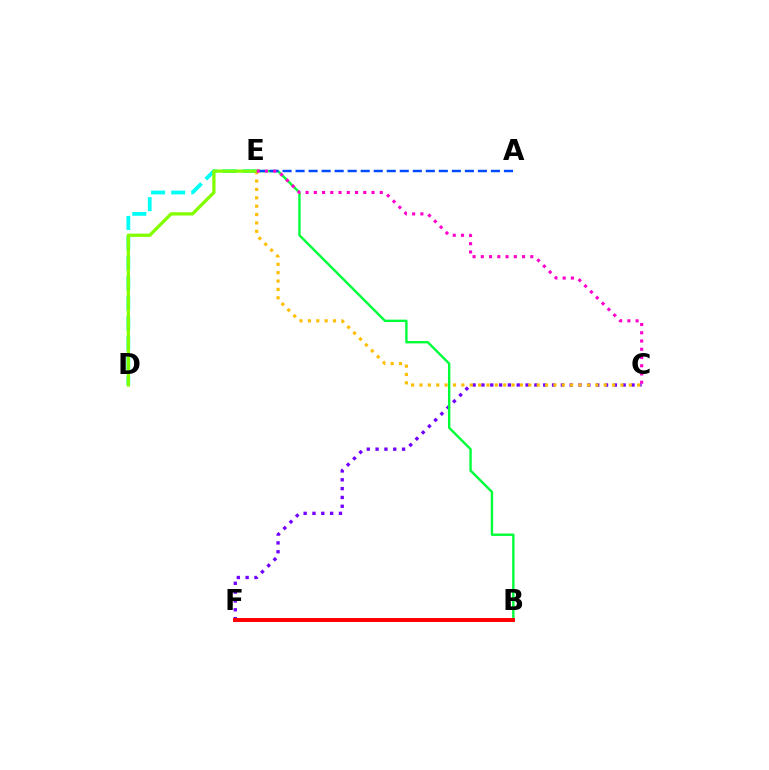{('C', 'F'): [{'color': '#7200ff', 'line_style': 'dotted', 'thickness': 2.4}], ('B', 'E'): [{'color': '#00ff39', 'line_style': 'solid', 'thickness': 1.72}], ('B', 'F'): [{'color': '#ff0000', 'line_style': 'solid', 'thickness': 2.83}], ('A', 'E'): [{'color': '#004bff', 'line_style': 'dashed', 'thickness': 1.77}], ('D', 'E'): [{'color': '#00fff6', 'line_style': 'dashed', 'thickness': 2.73}, {'color': '#84ff00', 'line_style': 'solid', 'thickness': 2.38}], ('C', 'E'): [{'color': '#ffbd00', 'line_style': 'dotted', 'thickness': 2.27}, {'color': '#ff00cf', 'line_style': 'dotted', 'thickness': 2.24}]}